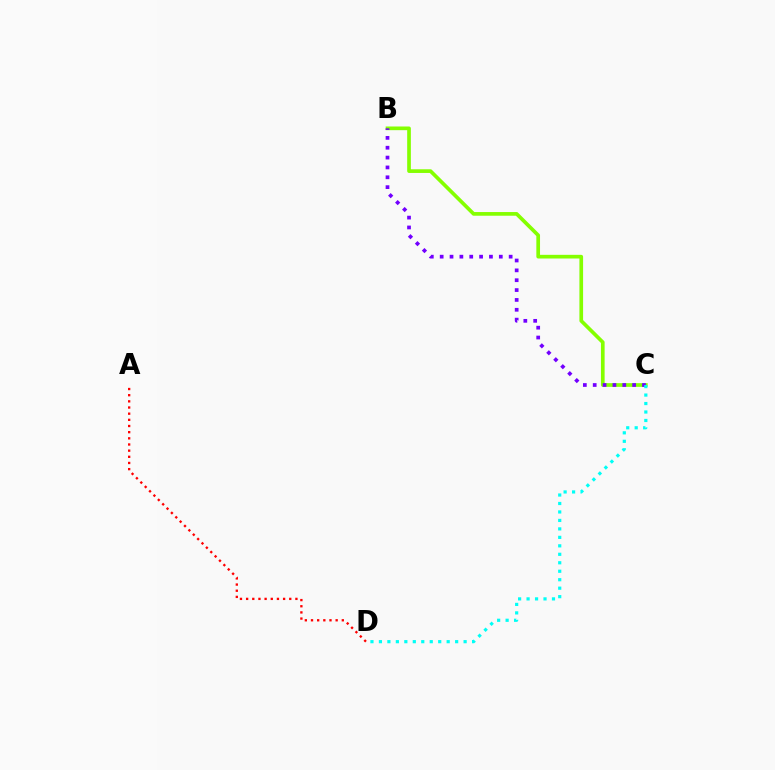{('B', 'C'): [{'color': '#84ff00', 'line_style': 'solid', 'thickness': 2.65}, {'color': '#7200ff', 'line_style': 'dotted', 'thickness': 2.68}], ('C', 'D'): [{'color': '#00fff6', 'line_style': 'dotted', 'thickness': 2.3}], ('A', 'D'): [{'color': '#ff0000', 'line_style': 'dotted', 'thickness': 1.67}]}